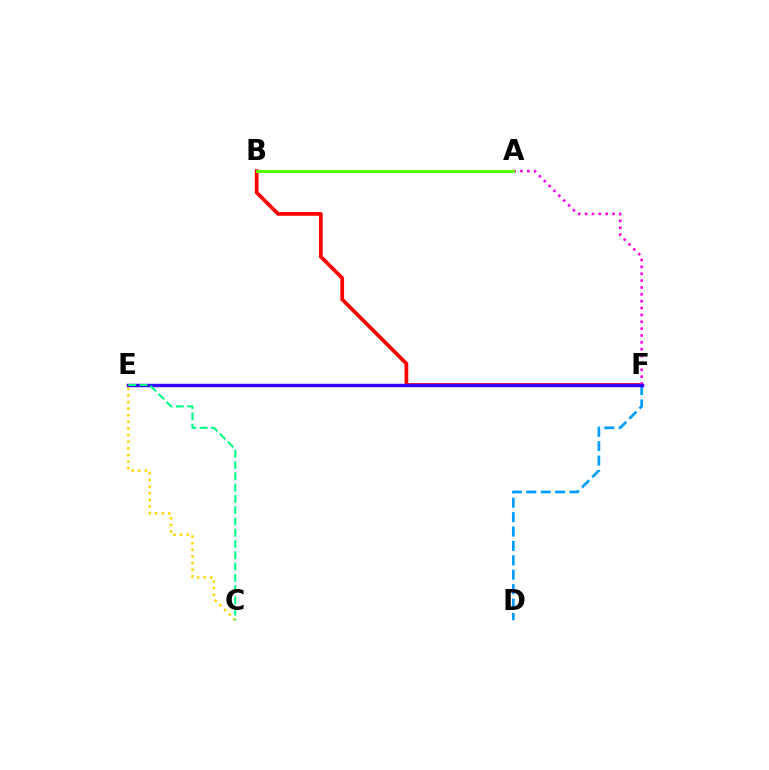{('D', 'F'): [{'color': '#009eff', 'line_style': 'dashed', 'thickness': 1.96}], ('B', 'F'): [{'color': '#ff0000', 'line_style': 'solid', 'thickness': 2.69}], ('A', 'F'): [{'color': '#ff00ed', 'line_style': 'dotted', 'thickness': 1.86}], ('E', 'F'): [{'color': '#3700ff', 'line_style': 'solid', 'thickness': 2.47}], ('A', 'B'): [{'color': '#4fff00', 'line_style': 'solid', 'thickness': 2.06}], ('C', 'E'): [{'color': '#ffd500', 'line_style': 'dotted', 'thickness': 1.8}, {'color': '#00ff86', 'line_style': 'dashed', 'thickness': 1.53}]}